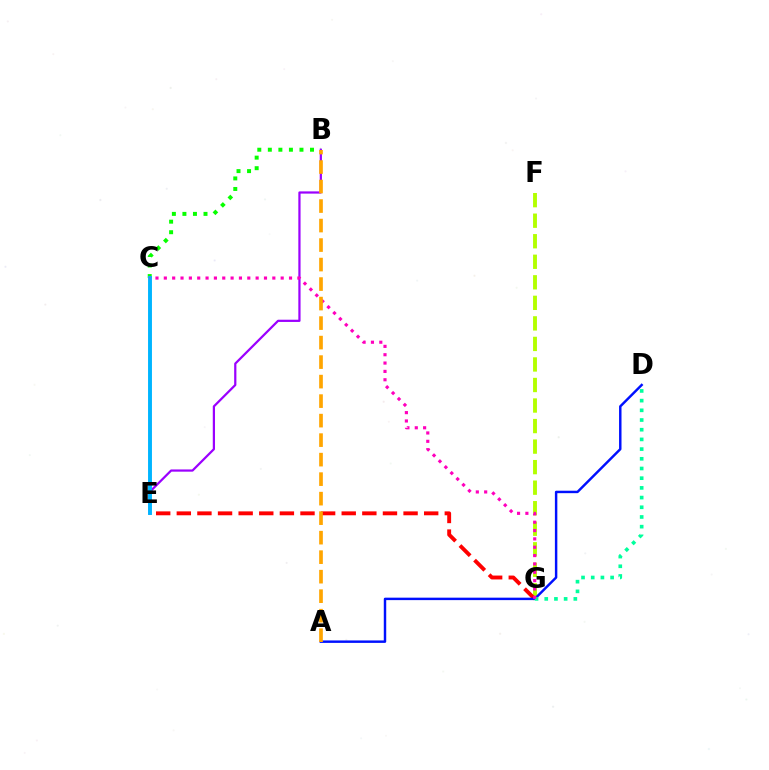{('F', 'G'): [{'color': '#b3ff00', 'line_style': 'dashed', 'thickness': 2.79}], ('B', 'C'): [{'color': '#08ff00', 'line_style': 'dotted', 'thickness': 2.86}], ('B', 'E'): [{'color': '#9b00ff', 'line_style': 'solid', 'thickness': 1.6}], ('E', 'G'): [{'color': '#ff0000', 'line_style': 'dashed', 'thickness': 2.8}], ('A', 'D'): [{'color': '#0010ff', 'line_style': 'solid', 'thickness': 1.76}], ('C', 'E'): [{'color': '#00b5ff', 'line_style': 'solid', 'thickness': 2.82}], ('D', 'G'): [{'color': '#00ff9d', 'line_style': 'dotted', 'thickness': 2.63}], ('C', 'G'): [{'color': '#ff00bd', 'line_style': 'dotted', 'thickness': 2.27}], ('A', 'B'): [{'color': '#ffa500', 'line_style': 'dashed', 'thickness': 2.65}]}